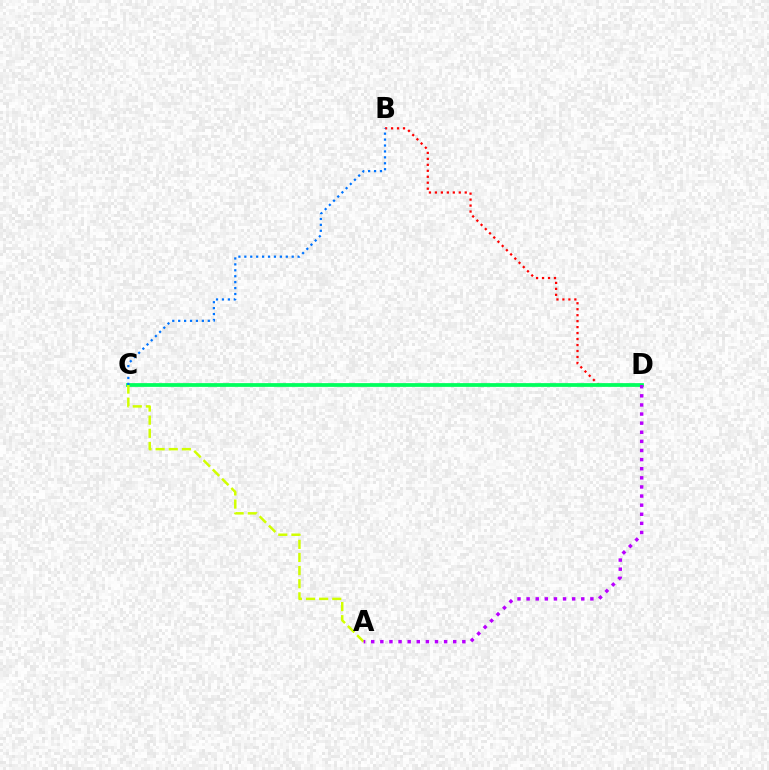{('B', 'D'): [{'color': '#ff0000', 'line_style': 'dotted', 'thickness': 1.62}], ('C', 'D'): [{'color': '#00ff5c', 'line_style': 'solid', 'thickness': 2.7}], ('A', 'C'): [{'color': '#d1ff00', 'line_style': 'dashed', 'thickness': 1.78}], ('A', 'D'): [{'color': '#b900ff', 'line_style': 'dotted', 'thickness': 2.48}], ('B', 'C'): [{'color': '#0074ff', 'line_style': 'dotted', 'thickness': 1.61}]}